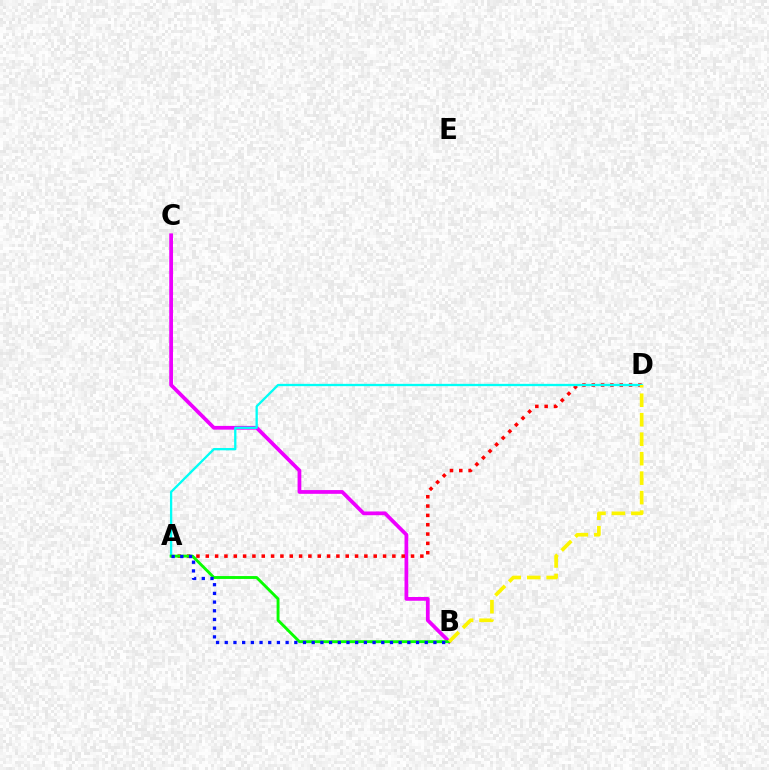{('B', 'C'): [{'color': '#ee00ff', 'line_style': 'solid', 'thickness': 2.7}], ('A', 'D'): [{'color': '#ff0000', 'line_style': 'dotted', 'thickness': 2.53}, {'color': '#00fff6', 'line_style': 'solid', 'thickness': 1.66}], ('A', 'B'): [{'color': '#08ff00', 'line_style': 'solid', 'thickness': 2.08}, {'color': '#0010ff', 'line_style': 'dotted', 'thickness': 2.36}], ('B', 'D'): [{'color': '#fcf500', 'line_style': 'dashed', 'thickness': 2.65}]}